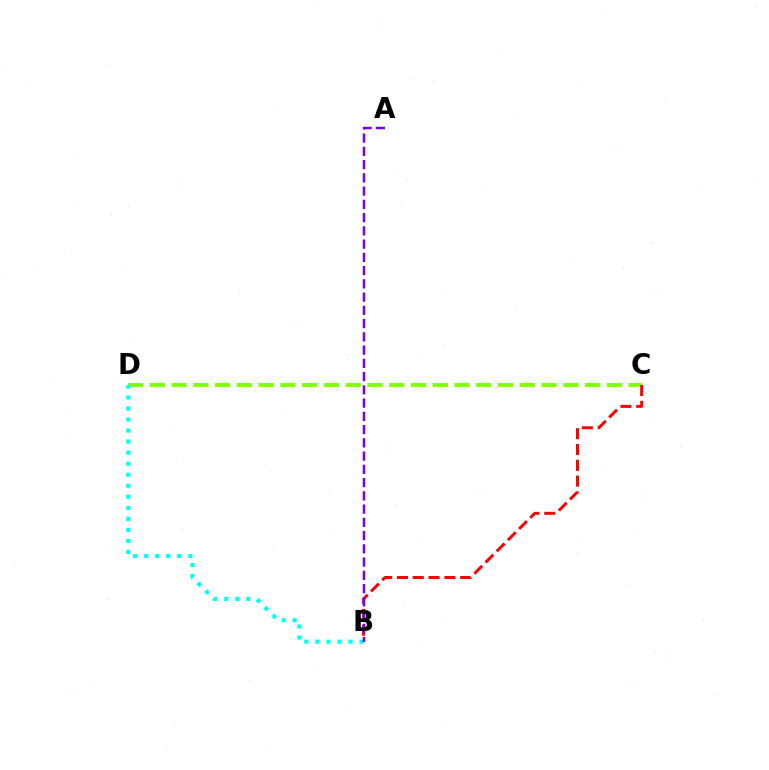{('C', 'D'): [{'color': '#84ff00', 'line_style': 'dashed', 'thickness': 2.96}], ('B', 'C'): [{'color': '#ff0000', 'line_style': 'dashed', 'thickness': 2.15}], ('B', 'D'): [{'color': '#00fff6', 'line_style': 'dotted', 'thickness': 3.0}], ('A', 'B'): [{'color': '#7200ff', 'line_style': 'dashed', 'thickness': 1.8}]}